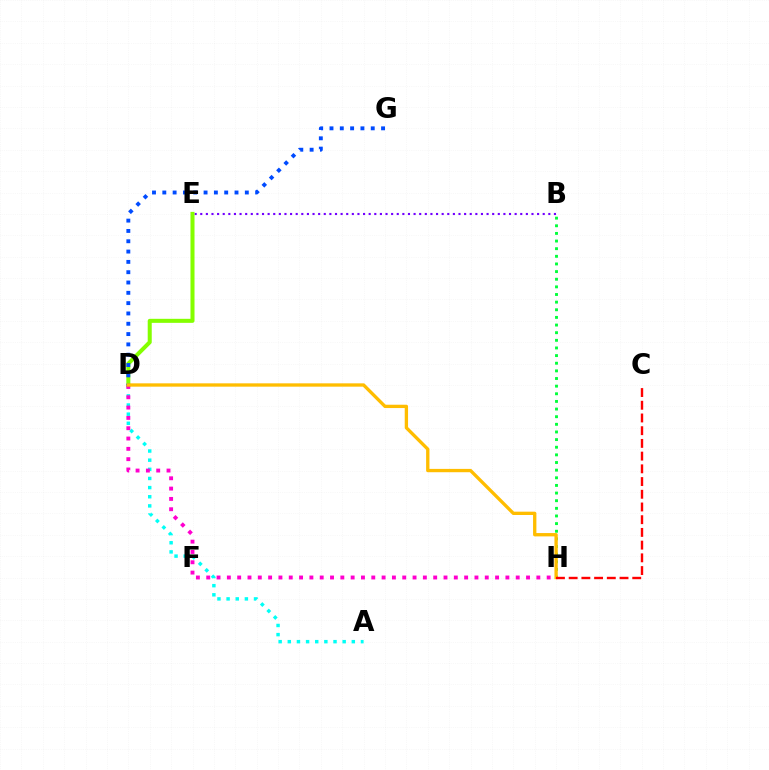{('B', 'E'): [{'color': '#7200ff', 'line_style': 'dotted', 'thickness': 1.53}], ('B', 'H'): [{'color': '#00ff39', 'line_style': 'dotted', 'thickness': 2.07}], ('A', 'D'): [{'color': '#00fff6', 'line_style': 'dotted', 'thickness': 2.48}], ('D', 'E'): [{'color': '#84ff00', 'line_style': 'solid', 'thickness': 2.9}], ('D', 'G'): [{'color': '#004bff', 'line_style': 'dotted', 'thickness': 2.8}], ('D', 'H'): [{'color': '#ff00cf', 'line_style': 'dotted', 'thickness': 2.8}, {'color': '#ffbd00', 'line_style': 'solid', 'thickness': 2.39}], ('C', 'H'): [{'color': '#ff0000', 'line_style': 'dashed', 'thickness': 1.73}]}